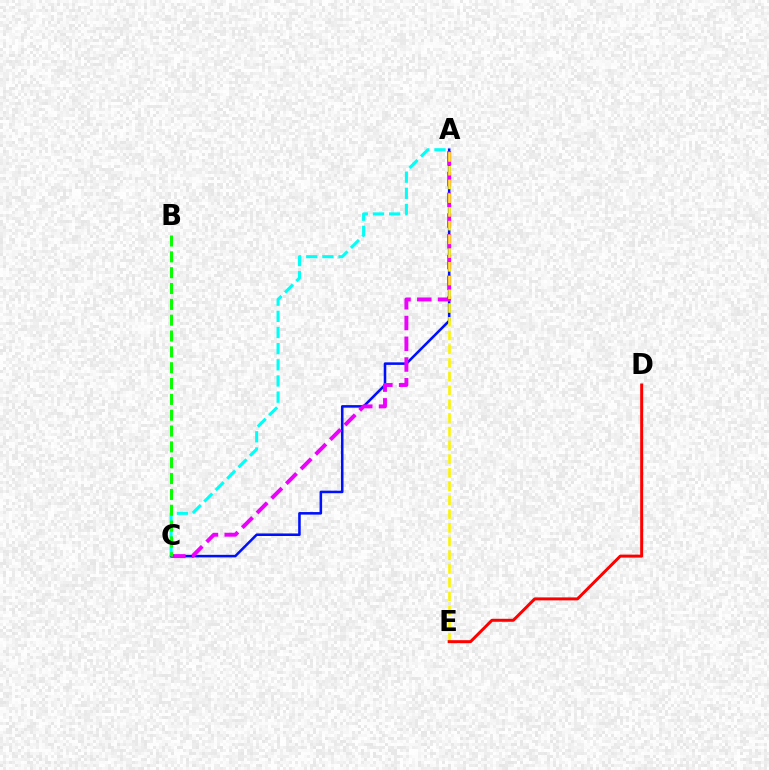{('A', 'C'): [{'color': '#0010ff', 'line_style': 'solid', 'thickness': 1.84}, {'color': '#ee00ff', 'line_style': 'dashed', 'thickness': 2.82}, {'color': '#00fff6', 'line_style': 'dashed', 'thickness': 2.2}], ('A', 'E'): [{'color': '#fcf500', 'line_style': 'dashed', 'thickness': 1.87}], ('B', 'C'): [{'color': '#08ff00', 'line_style': 'dashed', 'thickness': 2.15}], ('D', 'E'): [{'color': '#ff0000', 'line_style': 'solid', 'thickness': 2.15}]}